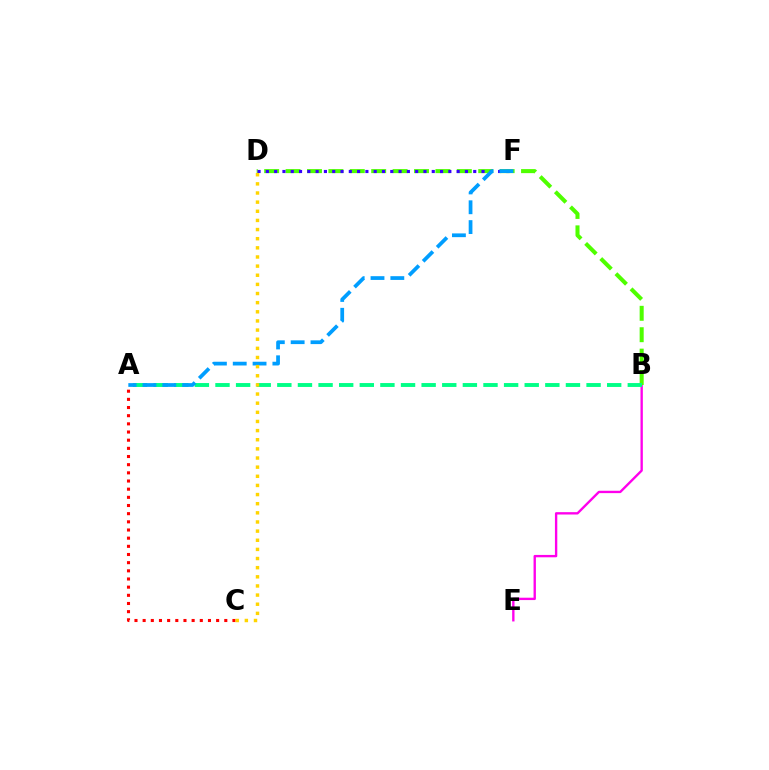{('B', 'E'): [{'color': '#ff00ed', 'line_style': 'solid', 'thickness': 1.7}], ('B', 'D'): [{'color': '#4fff00', 'line_style': 'dashed', 'thickness': 2.91}], ('D', 'F'): [{'color': '#3700ff', 'line_style': 'dotted', 'thickness': 2.25}], ('A', 'C'): [{'color': '#ff0000', 'line_style': 'dotted', 'thickness': 2.22}], ('A', 'B'): [{'color': '#00ff86', 'line_style': 'dashed', 'thickness': 2.8}], ('A', 'F'): [{'color': '#009eff', 'line_style': 'dashed', 'thickness': 2.69}], ('C', 'D'): [{'color': '#ffd500', 'line_style': 'dotted', 'thickness': 2.48}]}